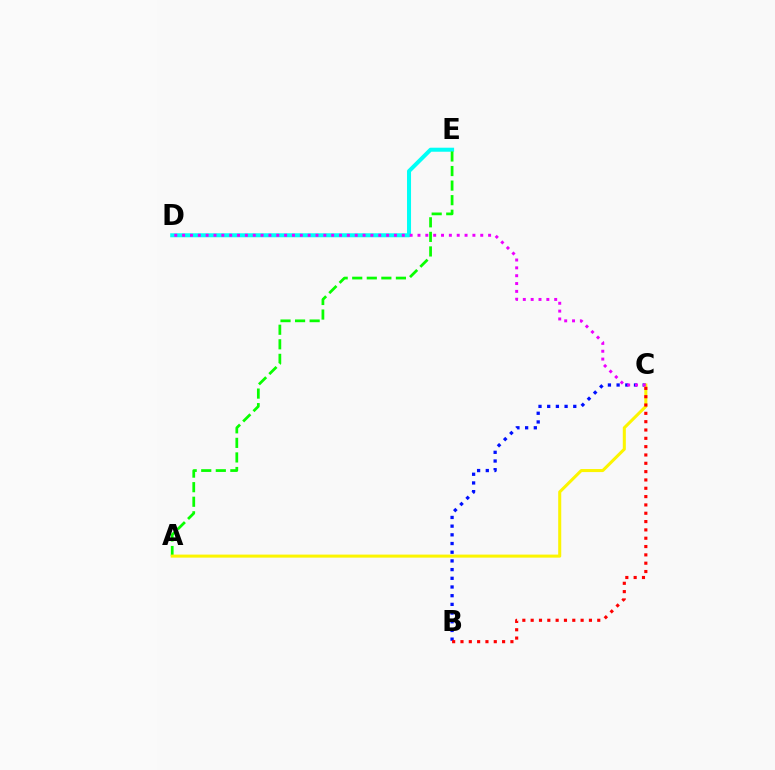{('D', 'E'): [{'color': '#00fff6', 'line_style': 'solid', 'thickness': 2.89}], ('A', 'E'): [{'color': '#08ff00', 'line_style': 'dashed', 'thickness': 1.98}], ('B', 'C'): [{'color': '#0010ff', 'line_style': 'dotted', 'thickness': 2.36}, {'color': '#ff0000', 'line_style': 'dotted', 'thickness': 2.26}], ('A', 'C'): [{'color': '#fcf500', 'line_style': 'solid', 'thickness': 2.19}], ('C', 'D'): [{'color': '#ee00ff', 'line_style': 'dotted', 'thickness': 2.13}]}